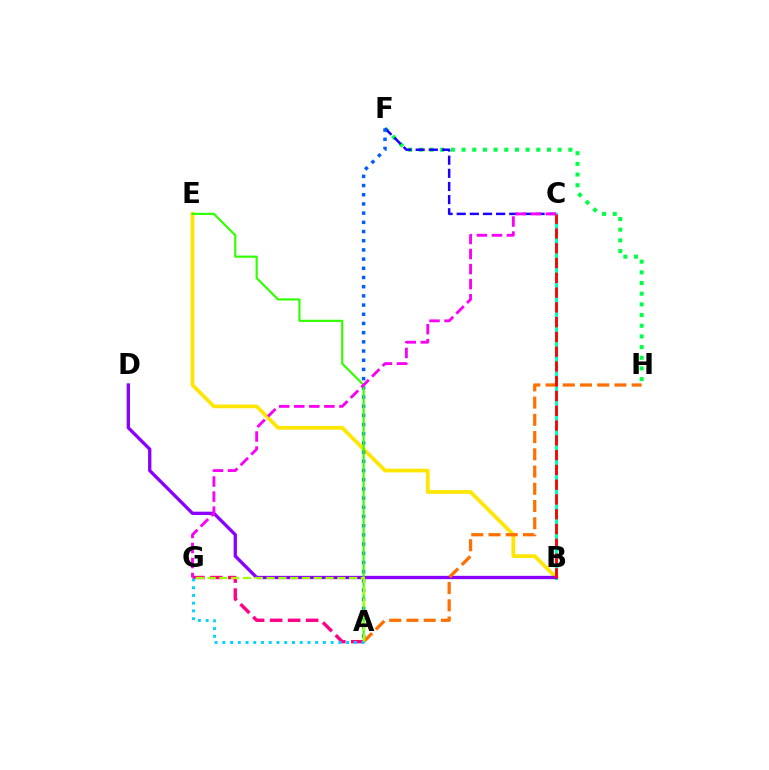{('F', 'H'): [{'color': '#00ff45', 'line_style': 'dotted', 'thickness': 2.9}], ('C', 'F'): [{'color': '#1900ff', 'line_style': 'dashed', 'thickness': 1.79}], ('A', 'G'): [{'color': '#ff0088', 'line_style': 'dashed', 'thickness': 2.45}, {'color': '#a2ff00', 'line_style': 'dashed', 'thickness': 1.6}, {'color': '#00d3ff', 'line_style': 'dotted', 'thickness': 2.1}], ('B', 'E'): [{'color': '#ffe600', 'line_style': 'solid', 'thickness': 2.68}], ('B', 'C'): [{'color': '#00ffbb', 'line_style': 'solid', 'thickness': 2.2}, {'color': '#ff0000', 'line_style': 'dashed', 'thickness': 2.01}], ('A', 'F'): [{'color': '#005dff', 'line_style': 'dotted', 'thickness': 2.5}], ('B', 'D'): [{'color': '#8a00ff', 'line_style': 'solid', 'thickness': 2.38}], ('A', 'E'): [{'color': '#31ff00', 'line_style': 'solid', 'thickness': 1.55}], ('A', 'H'): [{'color': '#ff7000', 'line_style': 'dashed', 'thickness': 2.34}], ('C', 'G'): [{'color': '#fa00f9', 'line_style': 'dashed', 'thickness': 2.05}]}